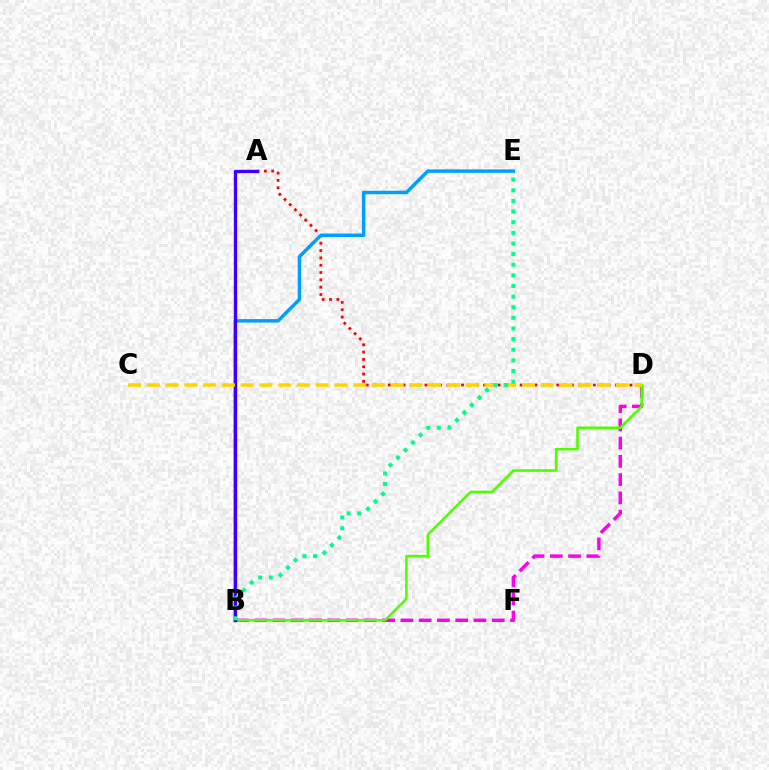{('B', 'D'): [{'color': '#ff00ed', 'line_style': 'dashed', 'thickness': 2.48}, {'color': '#4fff00', 'line_style': 'solid', 'thickness': 1.83}], ('A', 'D'): [{'color': '#ff0000', 'line_style': 'dotted', 'thickness': 1.99}], ('B', 'E'): [{'color': '#009eff', 'line_style': 'solid', 'thickness': 2.48}, {'color': '#00ff86', 'line_style': 'dotted', 'thickness': 2.89}], ('A', 'B'): [{'color': '#3700ff', 'line_style': 'solid', 'thickness': 2.39}], ('C', 'D'): [{'color': '#ffd500', 'line_style': 'dashed', 'thickness': 2.55}]}